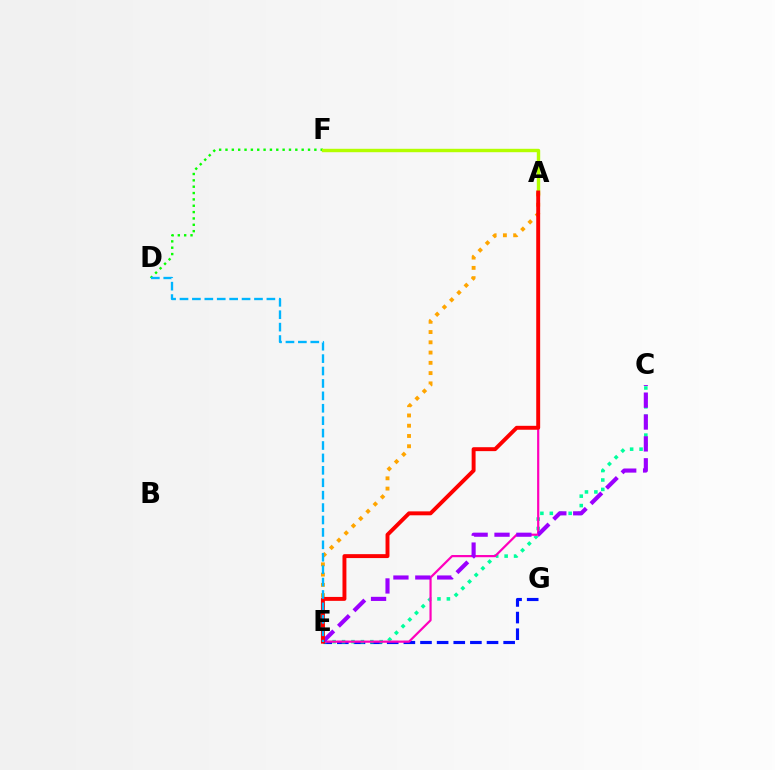{('E', 'G'): [{'color': '#0010ff', 'line_style': 'dashed', 'thickness': 2.26}], ('A', 'E'): [{'color': '#ffa500', 'line_style': 'dotted', 'thickness': 2.79}, {'color': '#ff00bd', 'line_style': 'solid', 'thickness': 1.58}, {'color': '#ff0000', 'line_style': 'solid', 'thickness': 2.83}], ('C', 'E'): [{'color': '#00ff9d', 'line_style': 'dotted', 'thickness': 2.56}, {'color': '#9b00ff', 'line_style': 'dashed', 'thickness': 2.97}], ('D', 'F'): [{'color': '#08ff00', 'line_style': 'dotted', 'thickness': 1.73}], ('A', 'F'): [{'color': '#b3ff00', 'line_style': 'solid', 'thickness': 2.46}], ('D', 'E'): [{'color': '#00b5ff', 'line_style': 'dashed', 'thickness': 1.69}]}